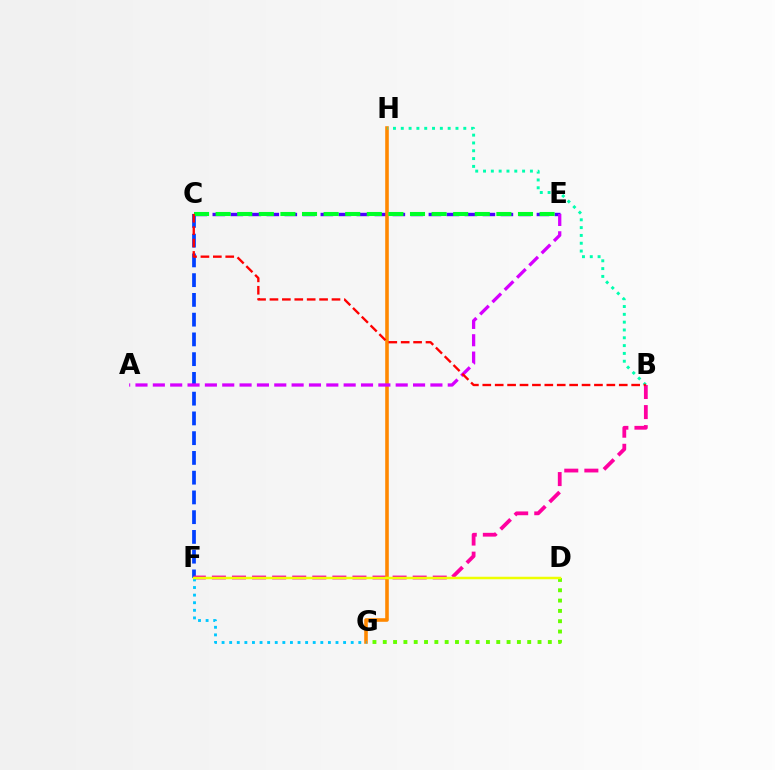{('C', 'F'): [{'color': '#003fff', 'line_style': 'dashed', 'thickness': 2.68}], ('C', 'E'): [{'color': '#4f00ff', 'line_style': 'dashed', 'thickness': 2.45}, {'color': '#00ff27', 'line_style': 'dashed', 'thickness': 2.93}], ('B', 'F'): [{'color': '#ff00a0', 'line_style': 'dashed', 'thickness': 2.73}], ('D', 'G'): [{'color': '#66ff00', 'line_style': 'dotted', 'thickness': 2.8}], ('G', 'H'): [{'color': '#ff8800', 'line_style': 'solid', 'thickness': 2.58}], ('A', 'E'): [{'color': '#d600ff', 'line_style': 'dashed', 'thickness': 2.36}], ('B', 'H'): [{'color': '#00ffaf', 'line_style': 'dotted', 'thickness': 2.12}], ('F', 'G'): [{'color': '#00c7ff', 'line_style': 'dotted', 'thickness': 2.06}], ('B', 'C'): [{'color': '#ff0000', 'line_style': 'dashed', 'thickness': 1.69}], ('D', 'F'): [{'color': '#eeff00', 'line_style': 'solid', 'thickness': 1.79}]}